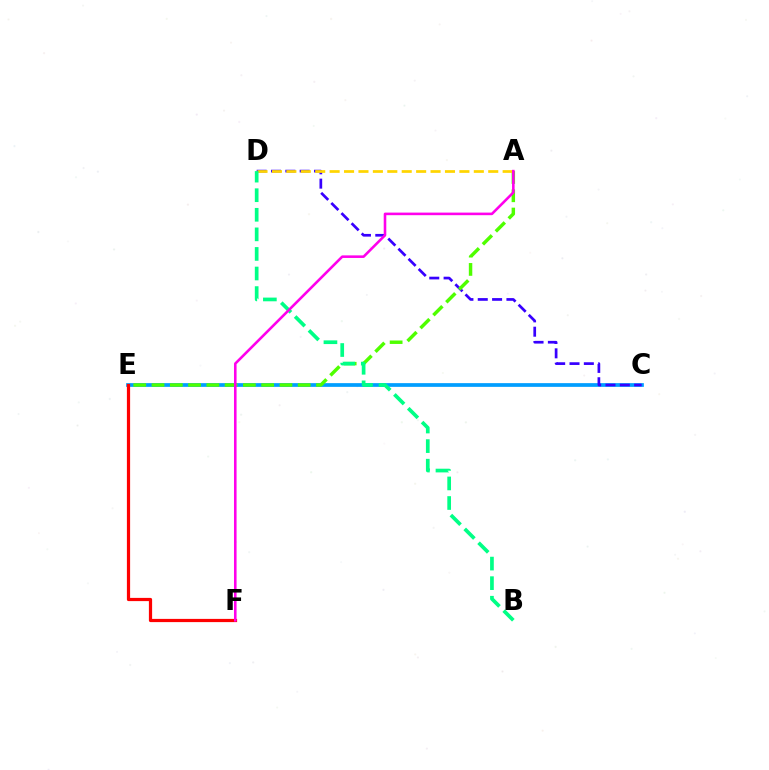{('C', 'E'): [{'color': '#009eff', 'line_style': 'solid', 'thickness': 2.68}], ('C', 'D'): [{'color': '#3700ff', 'line_style': 'dashed', 'thickness': 1.95}], ('A', 'E'): [{'color': '#4fff00', 'line_style': 'dashed', 'thickness': 2.48}], ('E', 'F'): [{'color': '#ff0000', 'line_style': 'solid', 'thickness': 2.32}], ('A', 'D'): [{'color': '#ffd500', 'line_style': 'dashed', 'thickness': 1.96}], ('B', 'D'): [{'color': '#00ff86', 'line_style': 'dashed', 'thickness': 2.66}], ('A', 'F'): [{'color': '#ff00ed', 'line_style': 'solid', 'thickness': 1.86}]}